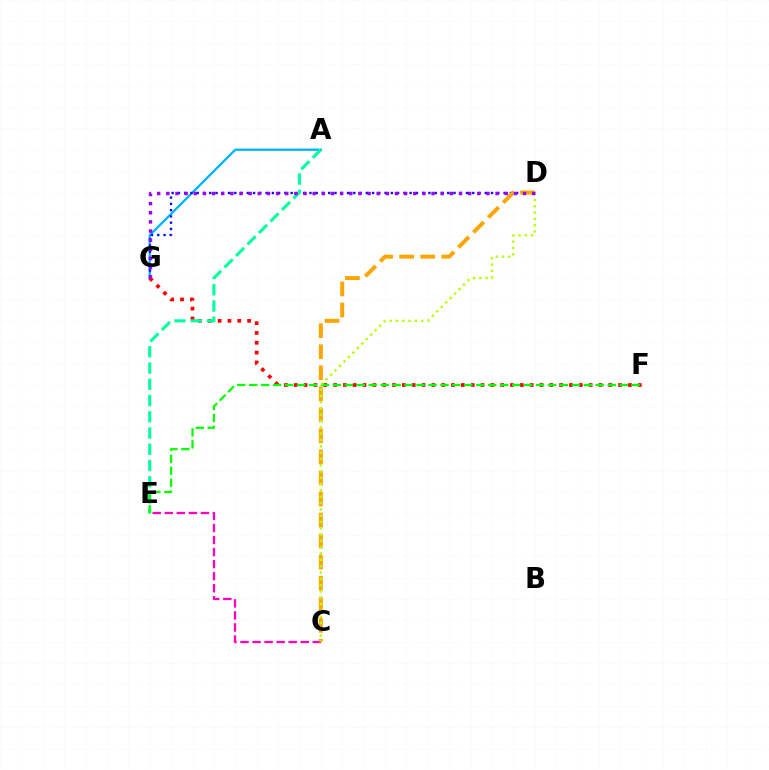{('A', 'G'): [{'color': '#00b5ff', 'line_style': 'solid', 'thickness': 1.67}], ('F', 'G'): [{'color': '#ff0000', 'line_style': 'dotted', 'thickness': 2.67}], ('D', 'G'): [{'color': '#0010ff', 'line_style': 'dotted', 'thickness': 1.7}, {'color': '#9b00ff', 'line_style': 'dotted', 'thickness': 2.49}], ('C', 'E'): [{'color': '#ff00bd', 'line_style': 'dashed', 'thickness': 1.64}], ('A', 'E'): [{'color': '#00ff9d', 'line_style': 'dashed', 'thickness': 2.21}], ('C', 'D'): [{'color': '#ffa500', 'line_style': 'dashed', 'thickness': 2.86}, {'color': '#b3ff00', 'line_style': 'dotted', 'thickness': 1.71}], ('E', 'F'): [{'color': '#08ff00', 'line_style': 'dashed', 'thickness': 1.62}]}